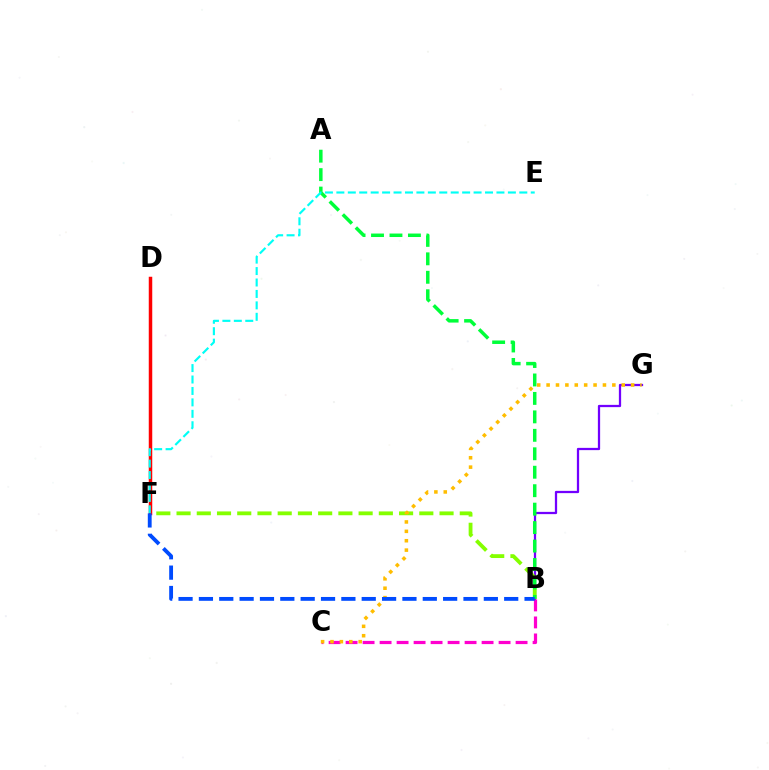{('B', 'G'): [{'color': '#7200ff', 'line_style': 'solid', 'thickness': 1.63}], ('B', 'F'): [{'color': '#84ff00', 'line_style': 'dashed', 'thickness': 2.75}, {'color': '#004bff', 'line_style': 'dashed', 'thickness': 2.76}], ('D', 'F'): [{'color': '#ff0000', 'line_style': 'solid', 'thickness': 2.51}], ('A', 'B'): [{'color': '#00ff39', 'line_style': 'dashed', 'thickness': 2.51}], ('E', 'F'): [{'color': '#00fff6', 'line_style': 'dashed', 'thickness': 1.55}], ('B', 'C'): [{'color': '#ff00cf', 'line_style': 'dashed', 'thickness': 2.31}], ('C', 'G'): [{'color': '#ffbd00', 'line_style': 'dotted', 'thickness': 2.55}]}